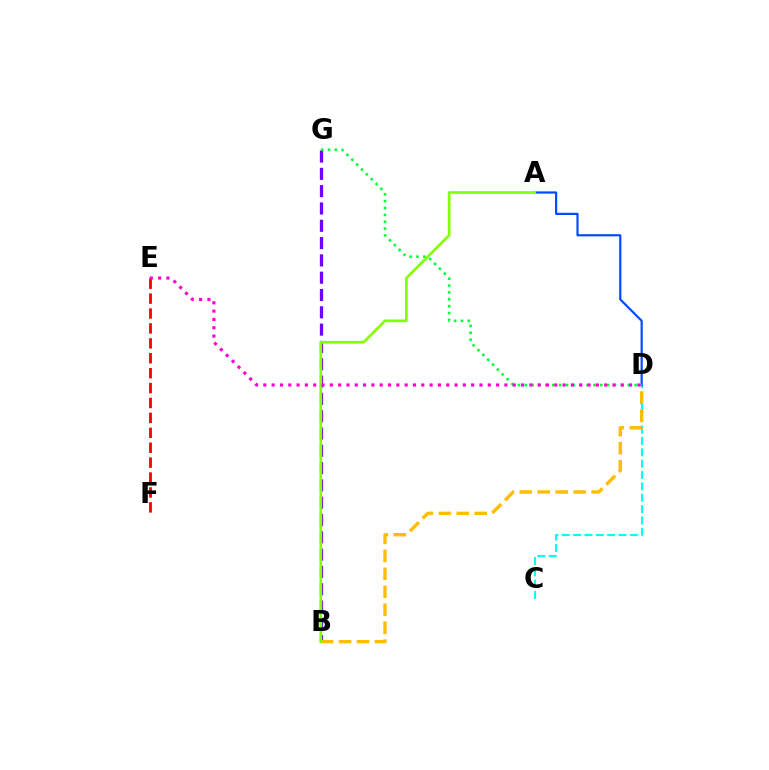{('E', 'F'): [{'color': '#ff0000', 'line_style': 'dashed', 'thickness': 2.03}], ('B', 'G'): [{'color': '#7200ff', 'line_style': 'dashed', 'thickness': 2.35}], ('C', 'D'): [{'color': '#00fff6', 'line_style': 'dashed', 'thickness': 1.54}], ('B', 'D'): [{'color': '#ffbd00', 'line_style': 'dashed', 'thickness': 2.44}], ('A', 'D'): [{'color': '#004bff', 'line_style': 'solid', 'thickness': 1.58}], ('D', 'G'): [{'color': '#00ff39', 'line_style': 'dotted', 'thickness': 1.86}], ('A', 'B'): [{'color': '#84ff00', 'line_style': 'solid', 'thickness': 1.93}], ('D', 'E'): [{'color': '#ff00cf', 'line_style': 'dotted', 'thickness': 2.26}]}